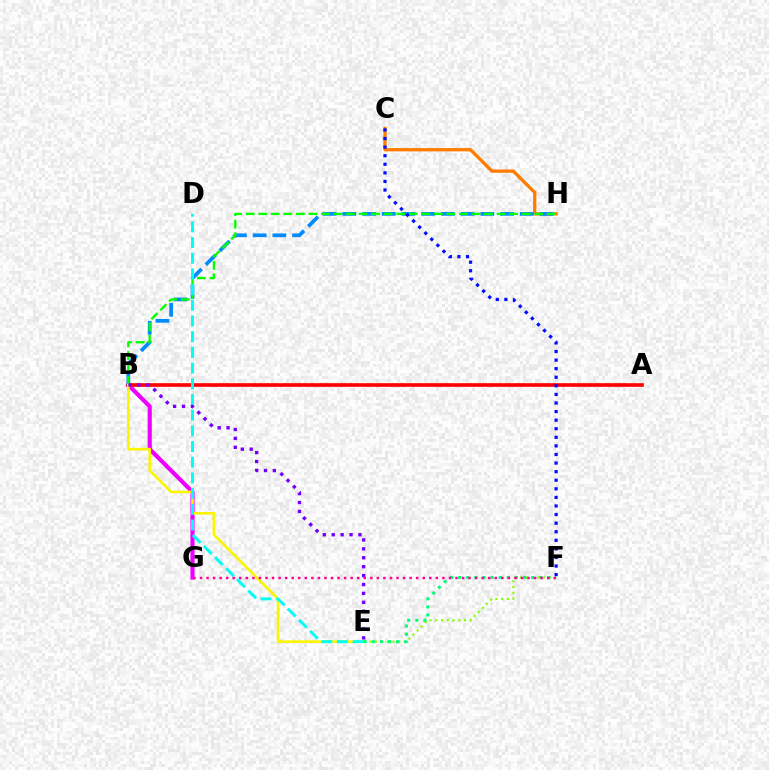{('E', 'F'): [{'color': '#84ff00', 'line_style': 'dotted', 'thickness': 1.56}, {'color': '#00ff74', 'line_style': 'dotted', 'thickness': 2.21}], ('B', 'G'): [{'color': '#ee00ff', 'line_style': 'solid', 'thickness': 2.98}], ('A', 'B'): [{'color': '#ff0000', 'line_style': 'solid', 'thickness': 2.62}], ('C', 'H'): [{'color': '#ff7c00', 'line_style': 'solid', 'thickness': 2.39}], ('B', 'H'): [{'color': '#008cff', 'line_style': 'dashed', 'thickness': 2.68}, {'color': '#08ff00', 'line_style': 'dashed', 'thickness': 1.7}], ('C', 'F'): [{'color': '#0010ff', 'line_style': 'dotted', 'thickness': 2.33}], ('B', 'E'): [{'color': '#fcf500', 'line_style': 'solid', 'thickness': 1.89}, {'color': '#7200ff', 'line_style': 'dotted', 'thickness': 2.42}], ('D', 'E'): [{'color': '#00fff6', 'line_style': 'dashed', 'thickness': 2.13}], ('F', 'G'): [{'color': '#ff0094', 'line_style': 'dotted', 'thickness': 1.78}]}